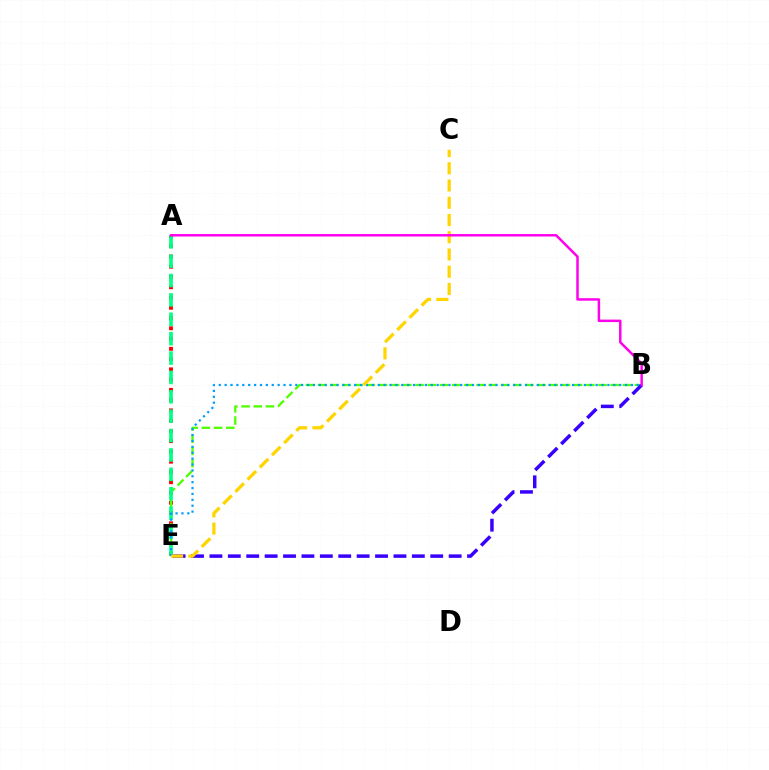{('A', 'E'): [{'color': '#ff0000', 'line_style': 'dotted', 'thickness': 2.79}, {'color': '#00ff86', 'line_style': 'dashed', 'thickness': 2.63}], ('B', 'E'): [{'color': '#4fff00', 'line_style': 'dashed', 'thickness': 1.66}, {'color': '#3700ff', 'line_style': 'dashed', 'thickness': 2.5}, {'color': '#009eff', 'line_style': 'dotted', 'thickness': 1.6}], ('C', 'E'): [{'color': '#ffd500', 'line_style': 'dashed', 'thickness': 2.34}], ('A', 'B'): [{'color': '#ff00ed', 'line_style': 'solid', 'thickness': 1.79}]}